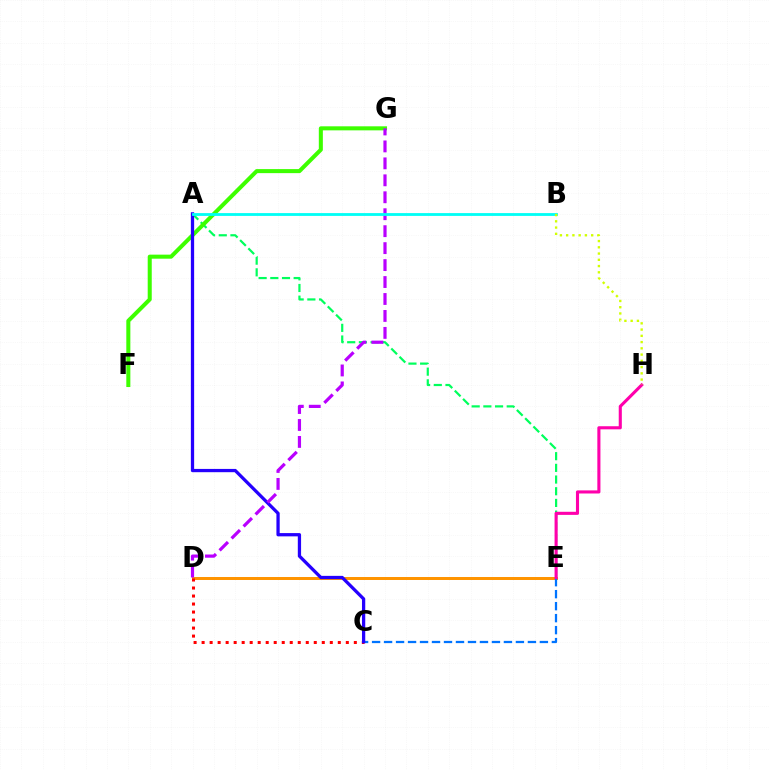{('D', 'E'): [{'color': '#ff9400', 'line_style': 'solid', 'thickness': 2.15}], ('A', 'E'): [{'color': '#00ff5c', 'line_style': 'dashed', 'thickness': 1.59}], ('F', 'G'): [{'color': '#3dff00', 'line_style': 'solid', 'thickness': 2.91}], ('C', 'E'): [{'color': '#0074ff', 'line_style': 'dashed', 'thickness': 1.63}], ('C', 'D'): [{'color': '#ff0000', 'line_style': 'dotted', 'thickness': 2.18}], ('A', 'C'): [{'color': '#2500ff', 'line_style': 'solid', 'thickness': 2.35}], ('E', 'H'): [{'color': '#ff00ac', 'line_style': 'solid', 'thickness': 2.23}], ('D', 'G'): [{'color': '#b900ff', 'line_style': 'dashed', 'thickness': 2.3}], ('A', 'B'): [{'color': '#00fff6', 'line_style': 'solid', 'thickness': 2.03}], ('B', 'H'): [{'color': '#d1ff00', 'line_style': 'dotted', 'thickness': 1.7}]}